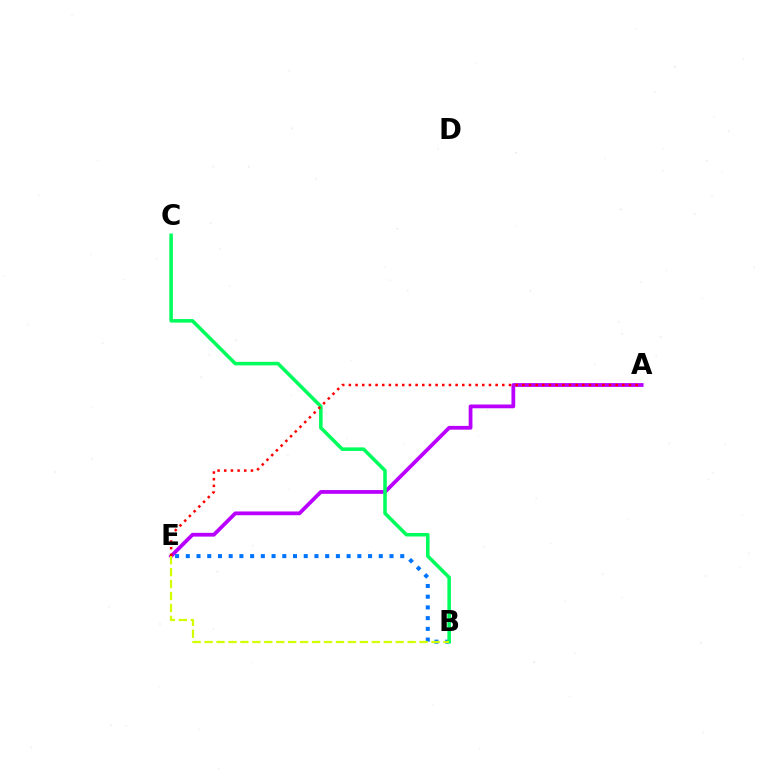{('A', 'E'): [{'color': '#b900ff', 'line_style': 'solid', 'thickness': 2.72}, {'color': '#ff0000', 'line_style': 'dotted', 'thickness': 1.81}], ('B', 'E'): [{'color': '#0074ff', 'line_style': 'dotted', 'thickness': 2.91}, {'color': '#d1ff00', 'line_style': 'dashed', 'thickness': 1.62}], ('B', 'C'): [{'color': '#00ff5c', 'line_style': 'solid', 'thickness': 2.55}]}